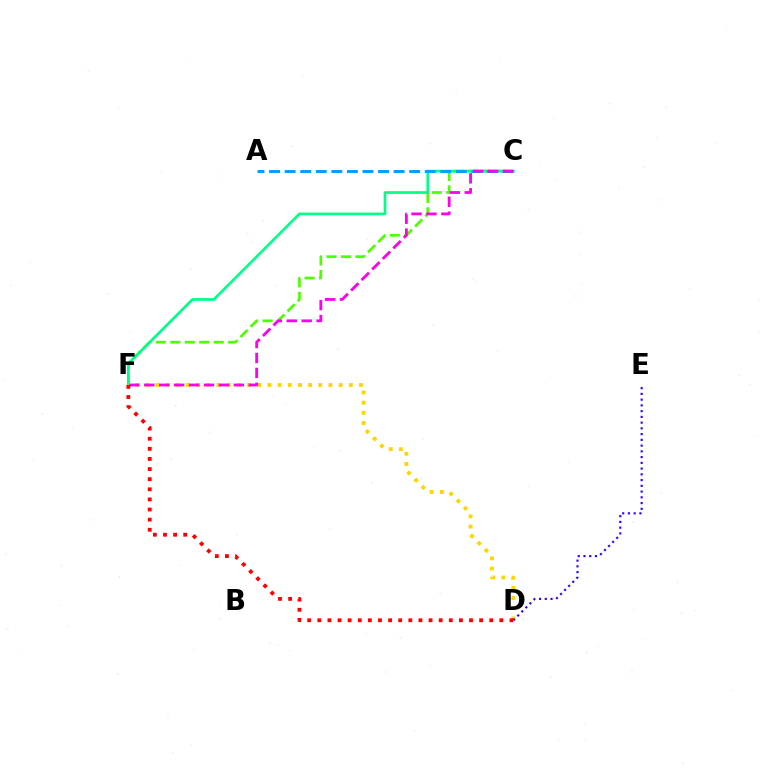{('C', 'F'): [{'color': '#4fff00', 'line_style': 'dashed', 'thickness': 1.96}, {'color': '#00ff86', 'line_style': 'solid', 'thickness': 1.94}, {'color': '#ff00ed', 'line_style': 'dashed', 'thickness': 2.03}], ('A', 'C'): [{'color': '#009eff', 'line_style': 'dashed', 'thickness': 2.11}], ('D', 'F'): [{'color': '#ffd500', 'line_style': 'dotted', 'thickness': 2.76}, {'color': '#ff0000', 'line_style': 'dotted', 'thickness': 2.75}], ('D', 'E'): [{'color': '#3700ff', 'line_style': 'dotted', 'thickness': 1.56}]}